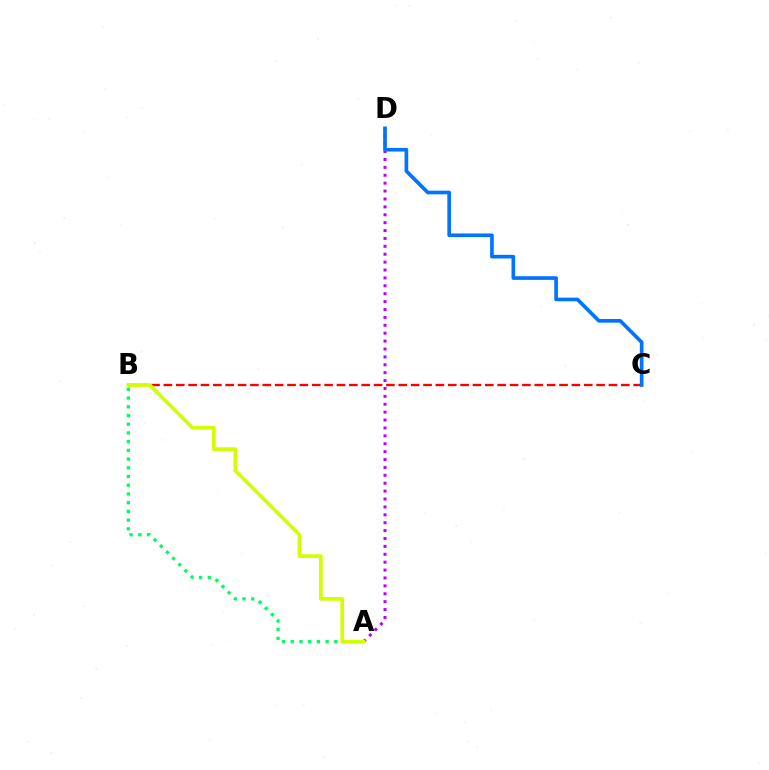{('A', 'B'): [{'color': '#00ff5c', 'line_style': 'dotted', 'thickness': 2.37}, {'color': '#d1ff00', 'line_style': 'solid', 'thickness': 2.67}], ('B', 'C'): [{'color': '#ff0000', 'line_style': 'dashed', 'thickness': 1.68}], ('A', 'D'): [{'color': '#b900ff', 'line_style': 'dotted', 'thickness': 2.15}], ('C', 'D'): [{'color': '#0074ff', 'line_style': 'solid', 'thickness': 2.64}]}